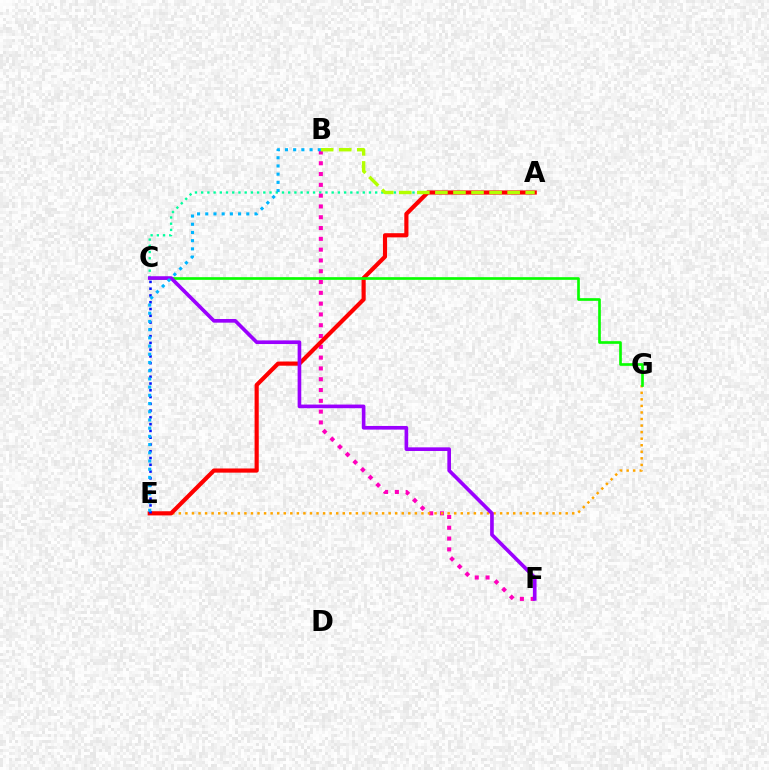{('A', 'C'): [{'color': '#00ff9d', 'line_style': 'dotted', 'thickness': 1.69}], ('B', 'F'): [{'color': '#ff00bd', 'line_style': 'dotted', 'thickness': 2.93}], ('E', 'G'): [{'color': '#ffa500', 'line_style': 'dotted', 'thickness': 1.78}], ('A', 'E'): [{'color': '#ff0000', 'line_style': 'solid', 'thickness': 2.99}], ('C', 'G'): [{'color': '#08ff00', 'line_style': 'solid', 'thickness': 1.93}], ('A', 'B'): [{'color': '#b3ff00', 'line_style': 'dashed', 'thickness': 2.45}], ('C', 'E'): [{'color': '#0010ff', 'line_style': 'dotted', 'thickness': 1.84}], ('C', 'F'): [{'color': '#9b00ff', 'line_style': 'solid', 'thickness': 2.63}], ('B', 'E'): [{'color': '#00b5ff', 'line_style': 'dotted', 'thickness': 2.23}]}